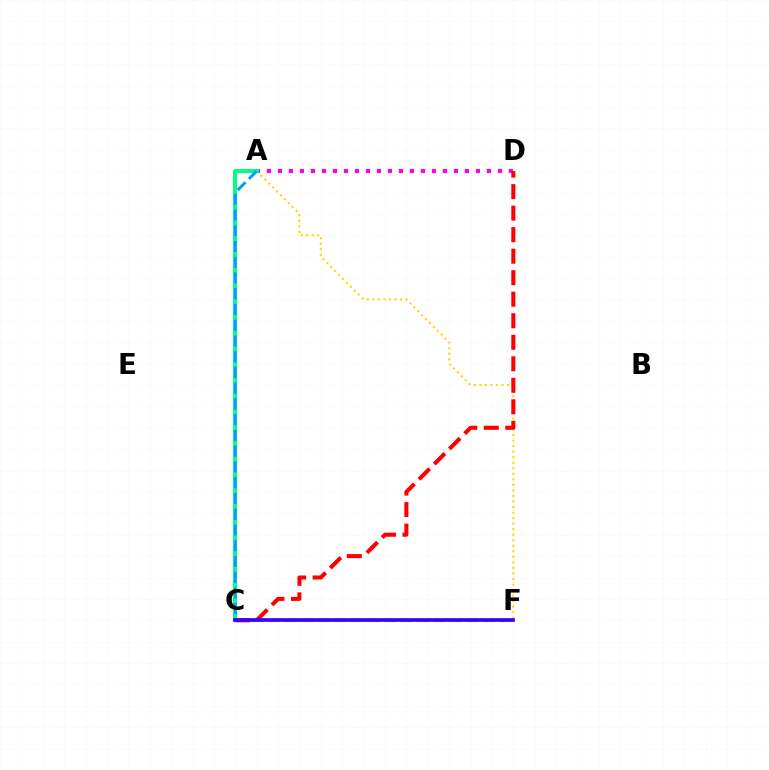{('A', 'F'): [{'color': '#ffd500', 'line_style': 'dotted', 'thickness': 1.5}], ('A', 'D'): [{'color': '#ff00ed', 'line_style': 'dotted', 'thickness': 2.99}], ('A', 'C'): [{'color': '#00ff86', 'line_style': 'solid', 'thickness': 2.86}, {'color': '#009eff', 'line_style': 'dashed', 'thickness': 2.14}], ('C', 'F'): [{'color': '#4fff00', 'line_style': 'dashed', 'thickness': 2.24}, {'color': '#3700ff', 'line_style': 'solid', 'thickness': 2.66}], ('C', 'D'): [{'color': '#ff0000', 'line_style': 'dashed', 'thickness': 2.92}]}